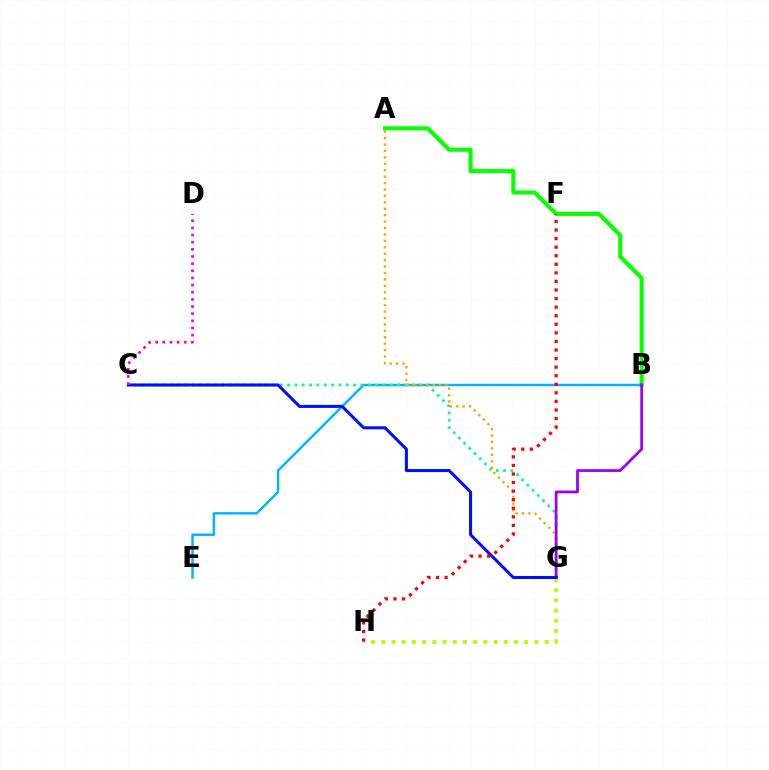{('A', 'B'): [{'color': '#08ff00', 'line_style': 'solid', 'thickness': 2.95}], ('B', 'E'): [{'color': '#00b5ff', 'line_style': 'solid', 'thickness': 1.75}], ('C', 'G'): [{'color': '#00ff9d', 'line_style': 'dotted', 'thickness': 1.99}, {'color': '#0010ff', 'line_style': 'solid', 'thickness': 2.19}], ('A', 'G'): [{'color': '#ffa500', 'line_style': 'dotted', 'thickness': 1.75}], ('G', 'H'): [{'color': '#b3ff00', 'line_style': 'dotted', 'thickness': 2.77}], ('B', 'G'): [{'color': '#9b00ff', 'line_style': 'solid', 'thickness': 2.0}], ('C', 'D'): [{'color': '#ff00bd', 'line_style': 'dotted', 'thickness': 1.94}], ('F', 'H'): [{'color': '#ff0000', 'line_style': 'dotted', 'thickness': 2.33}]}